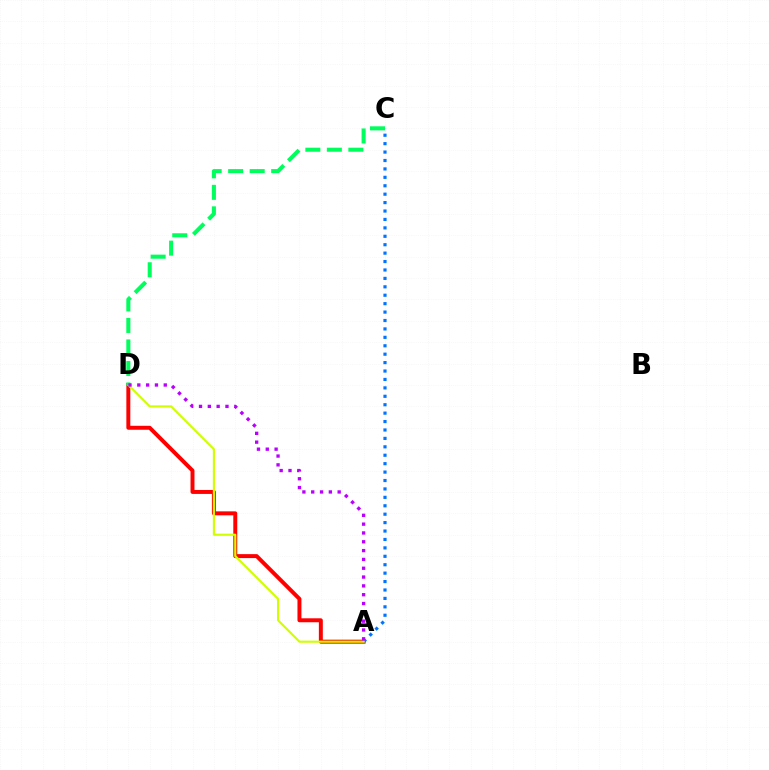{('A', 'D'): [{'color': '#ff0000', 'line_style': 'solid', 'thickness': 2.85}, {'color': '#d1ff00', 'line_style': 'solid', 'thickness': 1.54}, {'color': '#b900ff', 'line_style': 'dotted', 'thickness': 2.4}], ('A', 'C'): [{'color': '#0074ff', 'line_style': 'dotted', 'thickness': 2.29}], ('C', 'D'): [{'color': '#00ff5c', 'line_style': 'dashed', 'thickness': 2.92}]}